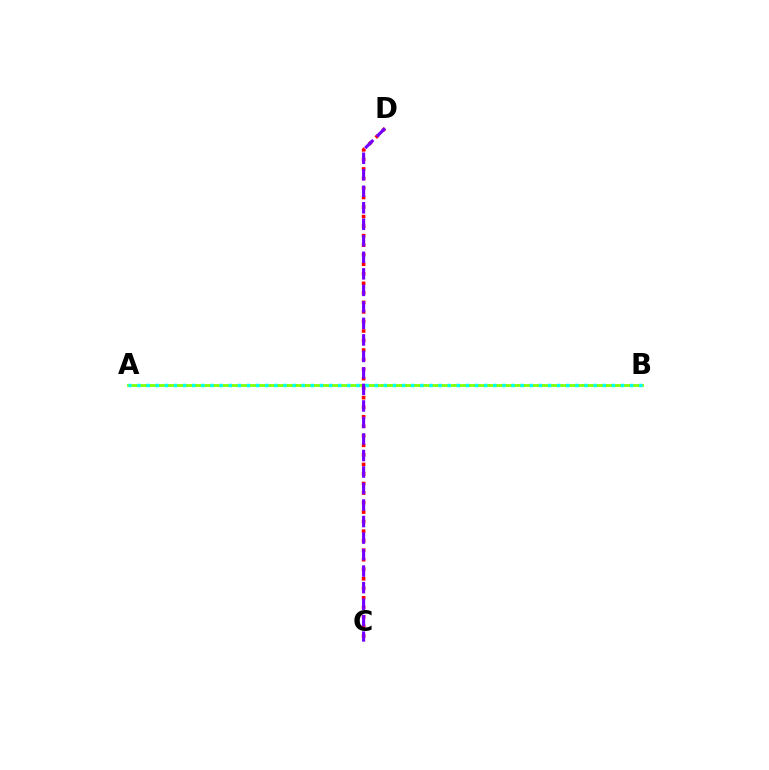{('C', 'D'): [{'color': '#ff0000', 'line_style': 'dotted', 'thickness': 2.59}, {'color': '#7200ff', 'line_style': 'dashed', 'thickness': 2.24}], ('A', 'B'): [{'color': '#84ff00', 'line_style': 'solid', 'thickness': 2.0}, {'color': '#00fff6', 'line_style': 'dotted', 'thickness': 2.48}]}